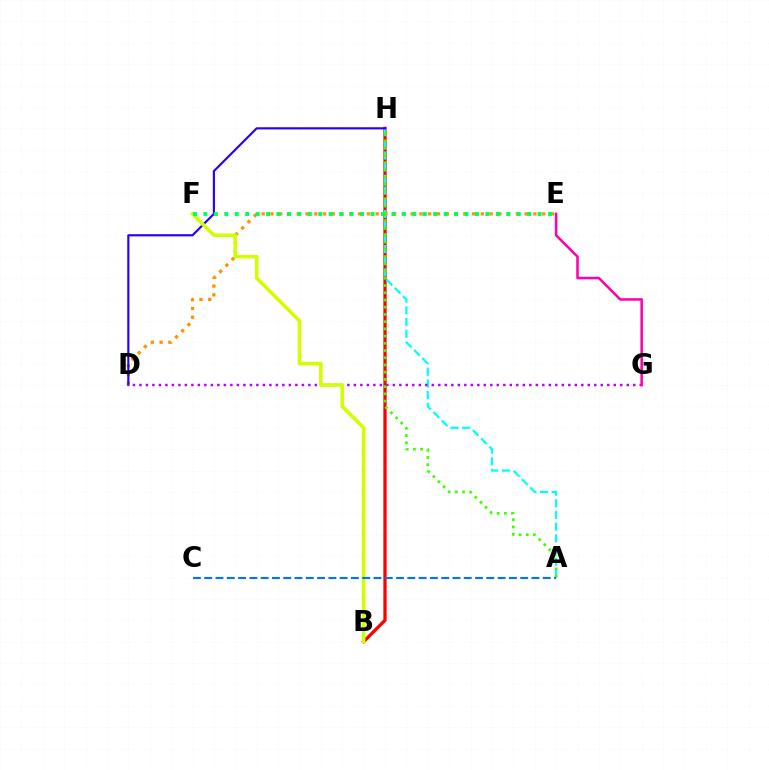{('B', 'H'): [{'color': '#ff0000', 'line_style': 'solid', 'thickness': 2.36}], ('A', 'H'): [{'color': '#00fff6', 'line_style': 'dashed', 'thickness': 1.59}, {'color': '#3dff00', 'line_style': 'dotted', 'thickness': 1.96}], ('D', 'E'): [{'color': '#ff9400', 'line_style': 'dotted', 'thickness': 2.38}], ('D', 'H'): [{'color': '#2500ff', 'line_style': 'solid', 'thickness': 1.55}], ('D', 'G'): [{'color': '#b900ff', 'line_style': 'dotted', 'thickness': 1.77}], ('B', 'F'): [{'color': '#d1ff00', 'line_style': 'solid', 'thickness': 2.58}], ('E', 'G'): [{'color': '#ff00ac', 'line_style': 'solid', 'thickness': 1.82}], ('E', 'F'): [{'color': '#00ff5c', 'line_style': 'dotted', 'thickness': 2.84}], ('A', 'C'): [{'color': '#0074ff', 'line_style': 'dashed', 'thickness': 1.53}]}